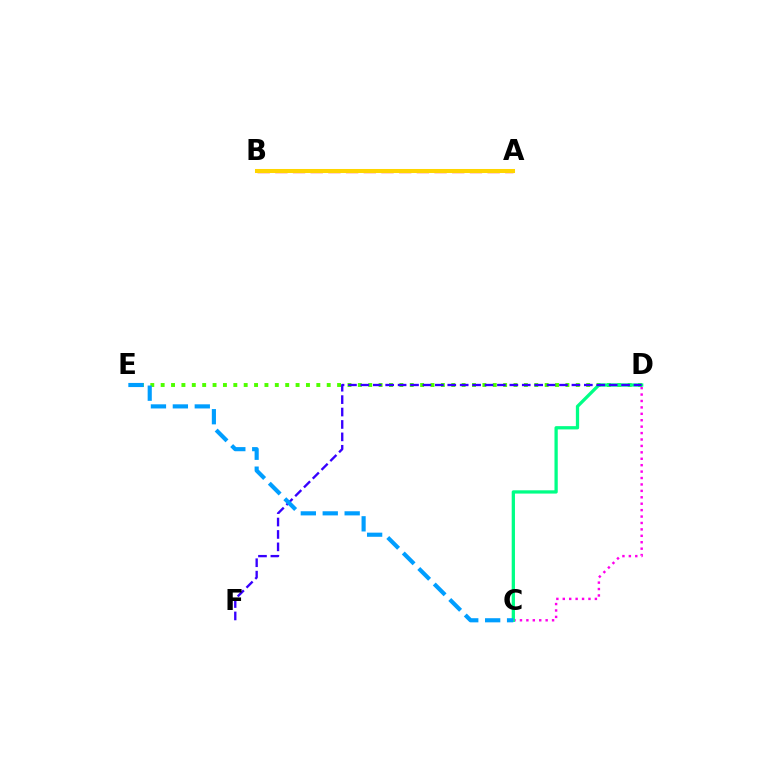{('D', 'E'): [{'color': '#4fff00', 'line_style': 'dotted', 'thickness': 2.82}], ('C', 'D'): [{'color': '#ff00ed', 'line_style': 'dotted', 'thickness': 1.74}, {'color': '#00ff86', 'line_style': 'solid', 'thickness': 2.36}], ('A', 'B'): [{'color': '#ff0000', 'line_style': 'dashed', 'thickness': 2.4}, {'color': '#ffd500', 'line_style': 'solid', 'thickness': 2.91}], ('D', 'F'): [{'color': '#3700ff', 'line_style': 'dashed', 'thickness': 1.69}], ('C', 'E'): [{'color': '#009eff', 'line_style': 'dashed', 'thickness': 2.98}]}